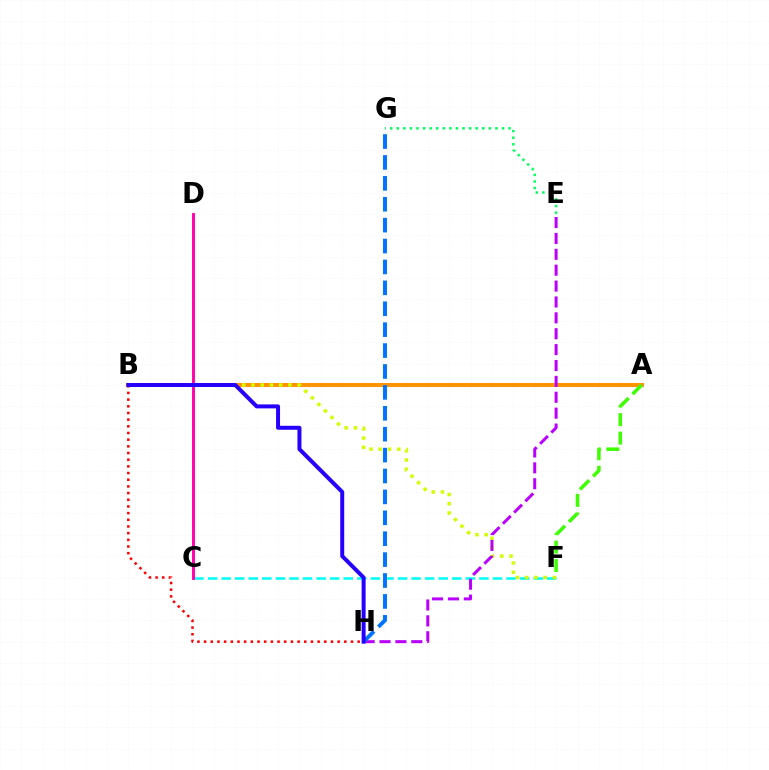{('C', 'F'): [{'color': '#00fff6', 'line_style': 'dashed', 'thickness': 1.84}], ('A', 'B'): [{'color': '#ff9400', 'line_style': 'solid', 'thickness': 2.89}], ('B', 'H'): [{'color': '#ff0000', 'line_style': 'dotted', 'thickness': 1.81}, {'color': '#2500ff', 'line_style': 'solid', 'thickness': 2.87}], ('B', 'F'): [{'color': '#d1ff00', 'line_style': 'dotted', 'thickness': 2.51}], ('C', 'D'): [{'color': '#ff00ac', 'line_style': 'solid', 'thickness': 2.09}], ('E', 'H'): [{'color': '#b900ff', 'line_style': 'dashed', 'thickness': 2.16}], ('G', 'H'): [{'color': '#0074ff', 'line_style': 'dashed', 'thickness': 2.84}], ('A', 'F'): [{'color': '#3dff00', 'line_style': 'dashed', 'thickness': 2.51}], ('E', 'G'): [{'color': '#00ff5c', 'line_style': 'dotted', 'thickness': 1.79}]}